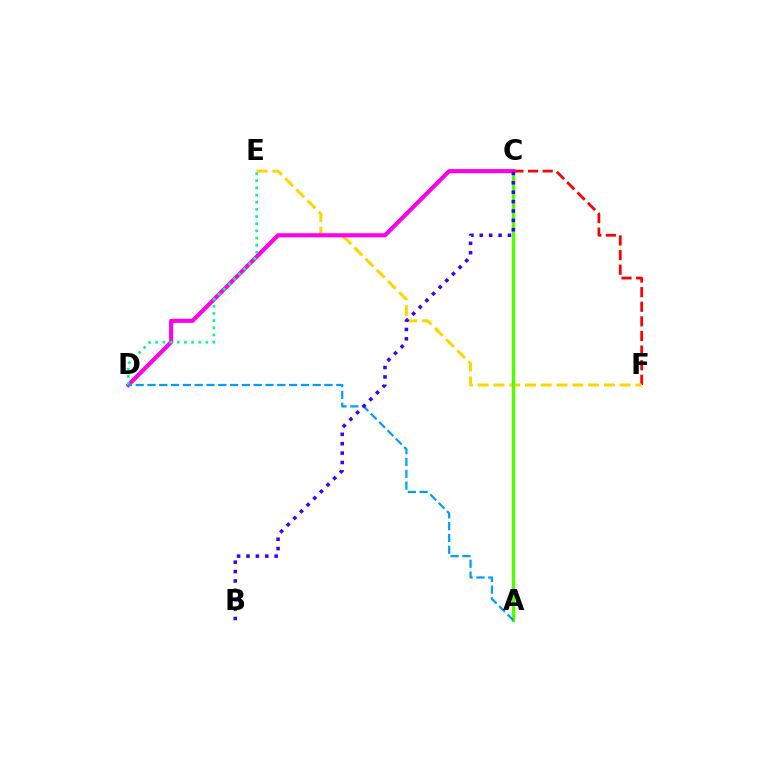{('C', 'F'): [{'color': '#ff0000', 'line_style': 'dashed', 'thickness': 1.99}], ('E', 'F'): [{'color': '#ffd500', 'line_style': 'dashed', 'thickness': 2.14}], ('A', 'C'): [{'color': '#4fff00', 'line_style': 'solid', 'thickness': 2.44}], ('C', 'D'): [{'color': '#ff00ed', 'line_style': 'solid', 'thickness': 2.96}], ('D', 'E'): [{'color': '#00ff86', 'line_style': 'dotted', 'thickness': 1.95}], ('A', 'D'): [{'color': '#009eff', 'line_style': 'dashed', 'thickness': 1.6}], ('B', 'C'): [{'color': '#3700ff', 'line_style': 'dotted', 'thickness': 2.55}]}